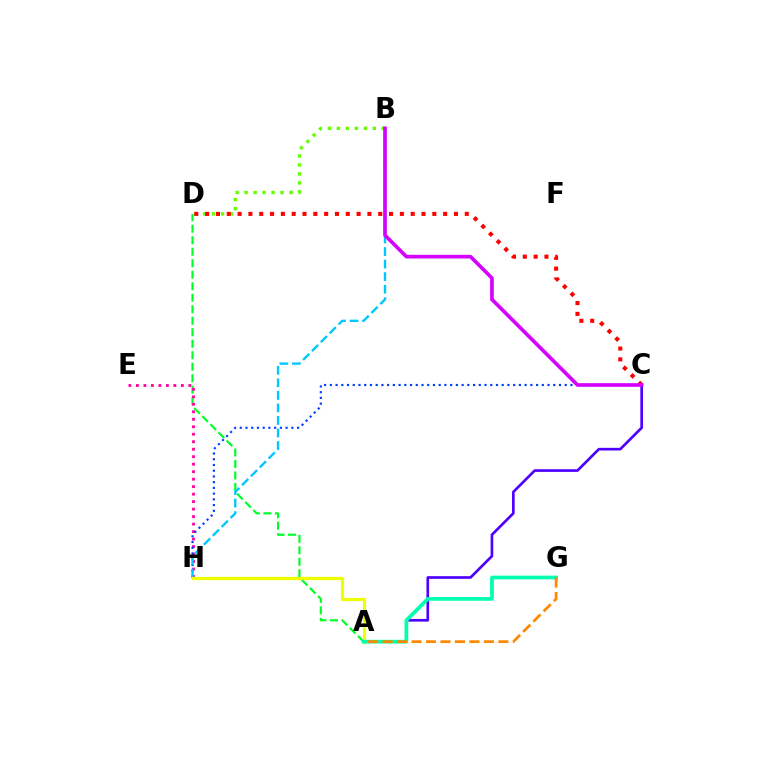{('A', 'D'): [{'color': '#00ff27', 'line_style': 'dashed', 'thickness': 1.56}], ('A', 'C'): [{'color': '#4f00ff', 'line_style': 'solid', 'thickness': 1.92}], ('E', 'H'): [{'color': '#ff00a0', 'line_style': 'dotted', 'thickness': 2.03}], ('B', 'D'): [{'color': '#66ff00', 'line_style': 'dotted', 'thickness': 2.44}], ('C', 'H'): [{'color': '#003fff', 'line_style': 'dotted', 'thickness': 1.56}], ('B', 'H'): [{'color': '#00c7ff', 'line_style': 'dashed', 'thickness': 1.7}], ('C', 'D'): [{'color': '#ff0000', 'line_style': 'dotted', 'thickness': 2.94}], ('A', 'H'): [{'color': '#eeff00', 'line_style': 'solid', 'thickness': 2.31}], ('A', 'G'): [{'color': '#00ffaf', 'line_style': 'solid', 'thickness': 2.68}, {'color': '#ff8800', 'line_style': 'dashed', 'thickness': 1.97}], ('B', 'C'): [{'color': '#d600ff', 'line_style': 'solid', 'thickness': 2.63}]}